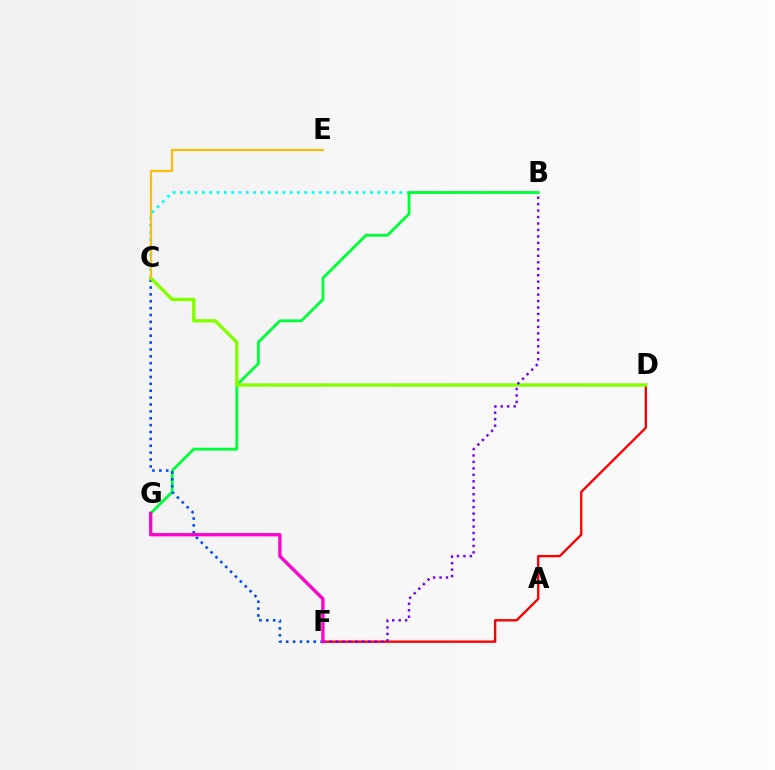{('B', 'C'): [{'color': '#00fff6', 'line_style': 'dotted', 'thickness': 1.99}], ('B', 'G'): [{'color': '#00ff39', 'line_style': 'solid', 'thickness': 2.04}], ('D', 'F'): [{'color': '#ff0000', 'line_style': 'solid', 'thickness': 1.69}], ('C', 'F'): [{'color': '#004bff', 'line_style': 'dotted', 'thickness': 1.87}], ('C', 'D'): [{'color': '#84ff00', 'line_style': 'solid', 'thickness': 2.42}], ('B', 'F'): [{'color': '#7200ff', 'line_style': 'dotted', 'thickness': 1.76}], ('C', 'E'): [{'color': '#ffbd00', 'line_style': 'solid', 'thickness': 1.55}], ('F', 'G'): [{'color': '#ff00cf', 'line_style': 'solid', 'thickness': 2.37}]}